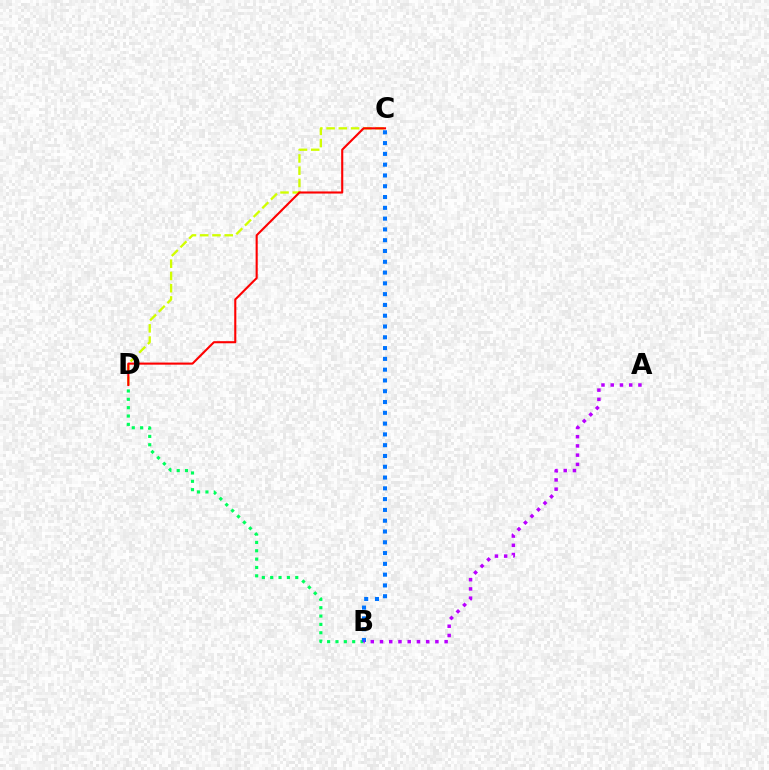{('B', 'D'): [{'color': '#00ff5c', 'line_style': 'dotted', 'thickness': 2.27}], ('B', 'C'): [{'color': '#0074ff', 'line_style': 'dotted', 'thickness': 2.93}], ('C', 'D'): [{'color': '#d1ff00', 'line_style': 'dashed', 'thickness': 1.66}, {'color': '#ff0000', 'line_style': 'solid', 'thickness': 1.51}], ('A', 'B'): [{'color': '#b900ff', 'line_style': 'dotted', 'thickness': 2.51}]}